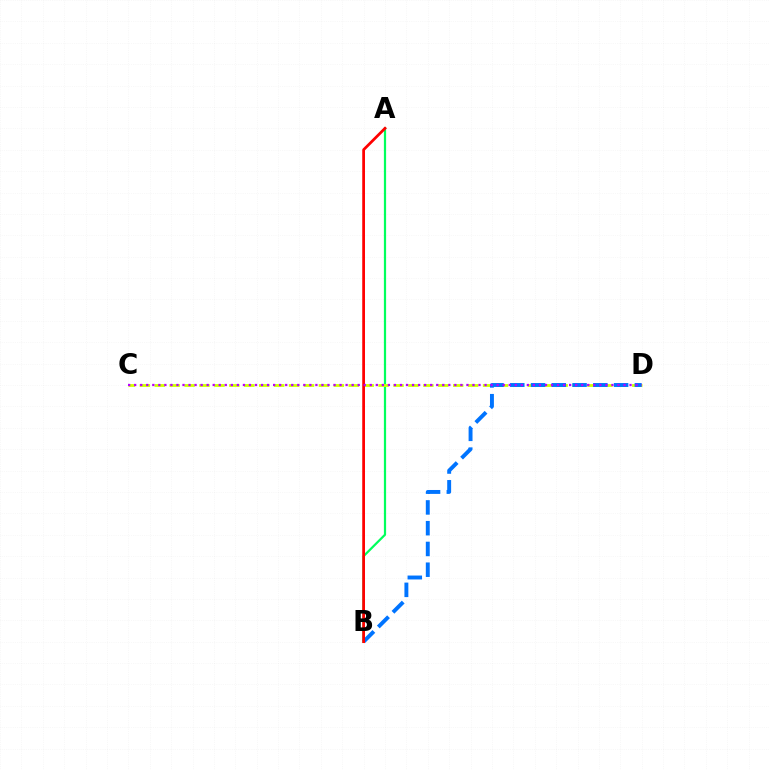{('A', 'B'): [{'color': '#00ff5c', 'line_style': 'solid', 'thickness': 1.6}, {'color': '#ff0000', 'line_style': 'solid', 'thickness': 1.98}], ('C', 'D'): [{'color': '#d1ff00', 'line_style': 'dashed', 'thickness': 2.03}, {'color': '#b900ff', 'line_style': 'dotted', 'thickness': 1.64}], ('B', 'D'): [{'color': '#0074ff', 'line_style': 'dashed', 'thickness': 2.82}]}